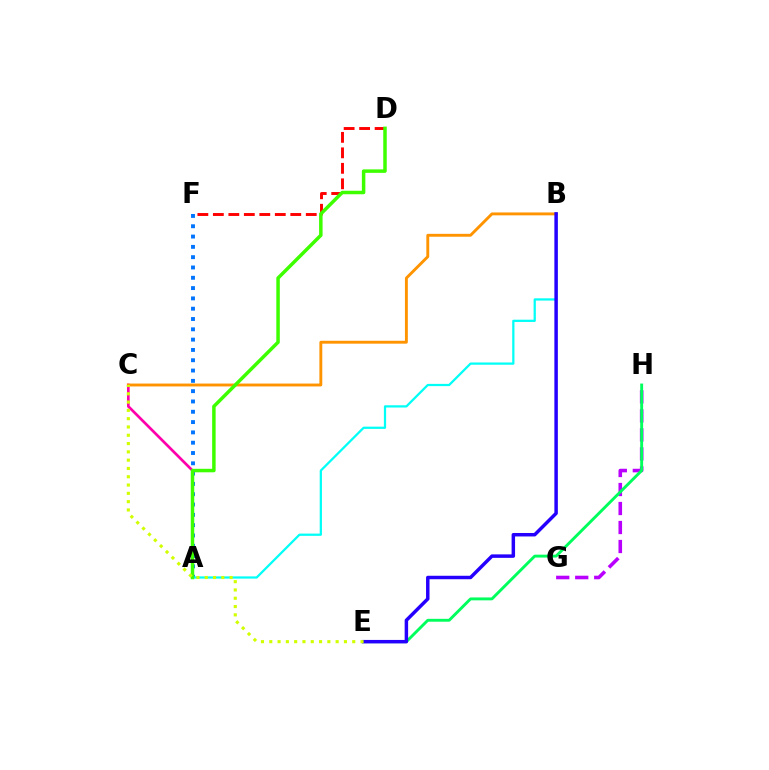{('G', 'H'): [{'color': '#b900ff', 'line_style': 'dashed', 'thickness': 2.58}], ('A', 'C'): [{'color': '#ff00ac', 'line_style': 'solid', 'thickness': 1.94}], ('E', 'H'): [{'color': '#00ff5c', 'line_style': 'solid', 'thickness': 2.08}], ('A', 'F'): [{'color': '#0074ff', 'line_style': 'dotted', 'thickness': 2.8}], ('D', 'F'): [{'color': '#ff0000', 'line_style': 'dashed', 'thickness': 2.1}], ('B', 'C'): [{'color': '#ff9400', 'line_style': 'solid', 'thickness': 2.08}], ('A', 'B'): [{'color': '#00fff6', 'line_style': 'solid', 'thickness': 1.62}], ('A', 'D'): [{'color': '#3dff00', 'line_style': 'solid', 'thickness': 2.51}], ('B', 'E'): [{'color': '#2500ff', 'line_style': 'solid', 'thickness': 2.5}], ('C', 'E'): [{'color': '#d1ff00', 'line_style': 'dotted', 'thickness': 2.25}]}